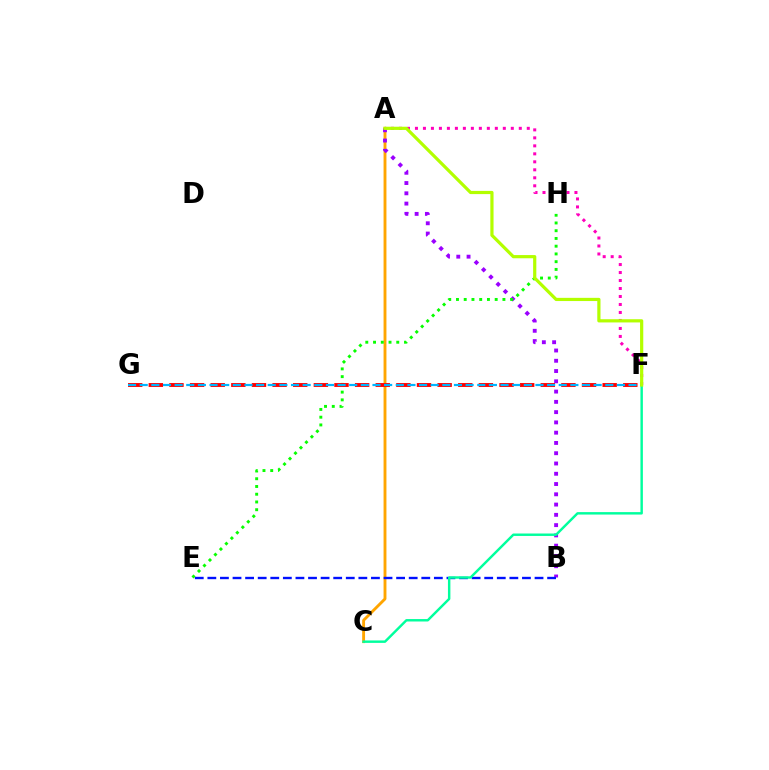{('A', 'C'): [{'color': '#ffa500', 'line_style': 'solid', 'thickness': 2.07}], ('A', 'B'): [{'color': '#9b00ff', 'line_style': 'dotted', 'thickness': 2.79}], ('E', 'H'): [{'color': '#08ff00', 'line_style': 'dotted', 'thickness': 2.1}], ('B', 'E'): [{'color': '#0010ff', 'line_style': 'dashed', 'thickness': 1.71}], ('A', 'F'): [{'color': '#ff00bd', 'line_style': 'dotted', 'thickness': 2.17}, {'color': '#b3ff00', 'line_style': 'solid', 'thickness': 2.31}], ('F', 'G'): [{'color': '#ff0000', 'line_style': 'dashed', 'thickness': 2.8}, {'color': '#00b5ff', 'line_style': 'dashed', 'thickness': 1.58}], ('C', 'F'): [{'color': '#00ff9d', 'line_style': 'solid', 'thickness': 1.76}]}